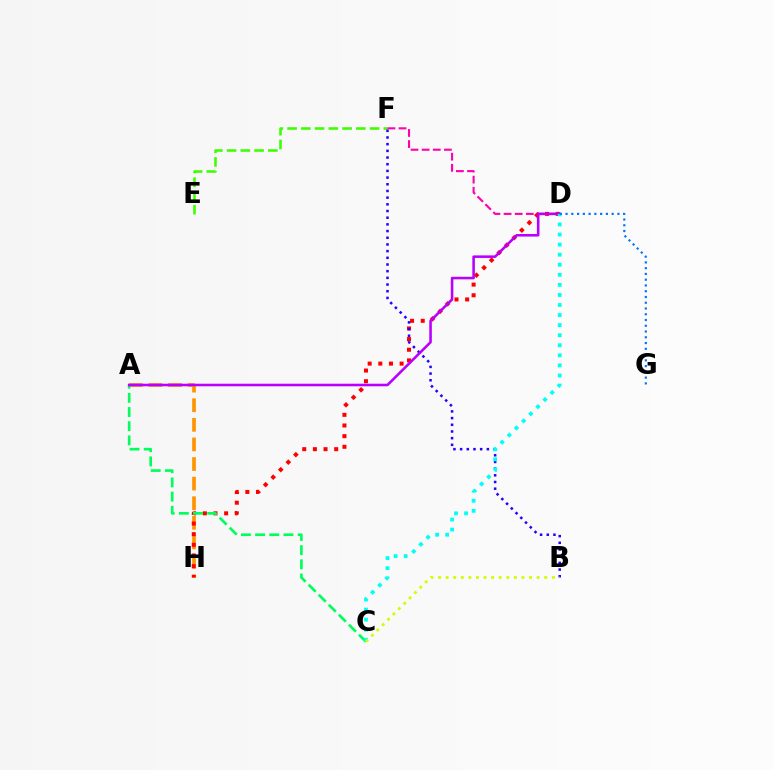{('E', 'F'): [{'color': '#3dff00', 'line_style': 'dashed', 'thickness': 1.87}], ('A', 'H'): [{'color': '#ff9400', 'line_style': 'dashed', 'thickness': 2.66}], ('D', 'H'): [{'color': '#ff0000', 'line_style': 'dotted', 'thickness': 2.89}], ('D', 'F'): [{'color': '#ff00ac', 'line_style': 'dashed', 'thickness': 1.51}], ('B', 'F'): [{'color': '#2500ff', 'line_style': 'dotted', 'thickness': 1.82}], ('A', 'C'): [{'color': '#00ff5c', 'line_style': 'dashed', 'thickness': 1.93}], ('A', 'D'): [{'color': '#b900ff', 'line_style': 'solid', 'thickness': 1.85}], ('C', 'D'): [{'color': '#00fff6', 'line_style': 'dotted', 'thickness': 2.74}], ('D', 'G'): [{'color': '#0074ff', 'line_style': 'dotted', 'thickness': 1.57}], ('B', 'C'): [{'color': '#d1ff00', 'line_style': 'dotted', 'thickness': 2.06}]}